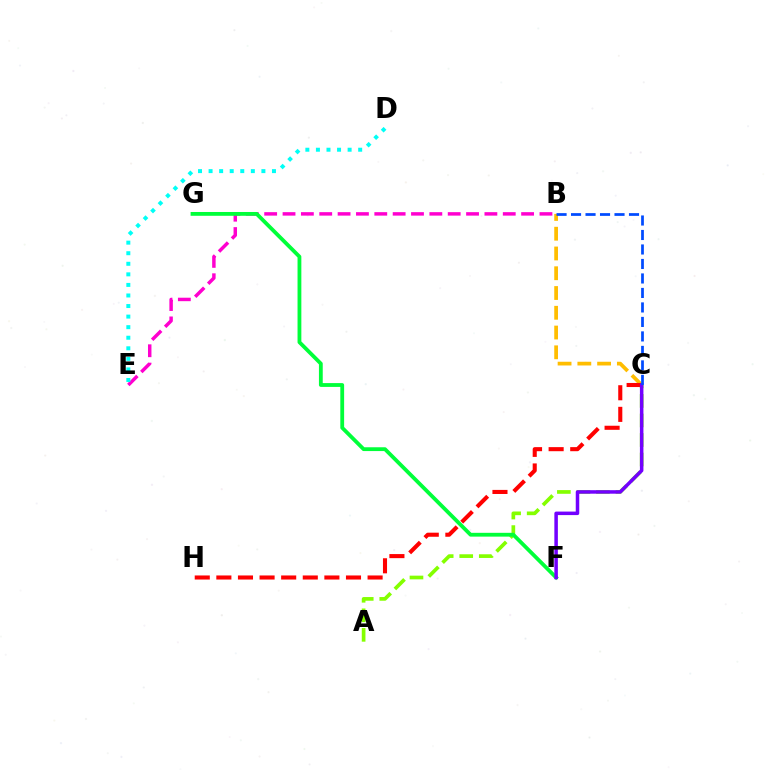{('B', 'C'): [{'color': '#ffbd00', 'line_style': 'dashed', 'thickness': 2.68}, {'color': '#004bff', 'line_style': 'dashed', 'thickness': 1.97}], ('B', 'E'): [{'color': '#ff00cf', 'line_style': 'dashed', 'thickness': 2.49}], ('D', 'E'): [{'color': '#00fff6', 'line_style': 'dotted', 'thickness': 2.87}], ('A', 'C'): [{'color': '#84ff00', 'line_style': 'dashed', 'thickness': 2.65}], ('F', 'G'): [{'color': '#00ff39', 'line_style': 'solid', 'thickness': 2.74}], ('C', 'H'): [{'color': '#ff0000', 'line_style': 'dashed', 'thickness': 2.93}], ('C', 'F'): [{'color': '#7200ff', 'line_style': 'solid', 'thickness': 2.53}]}